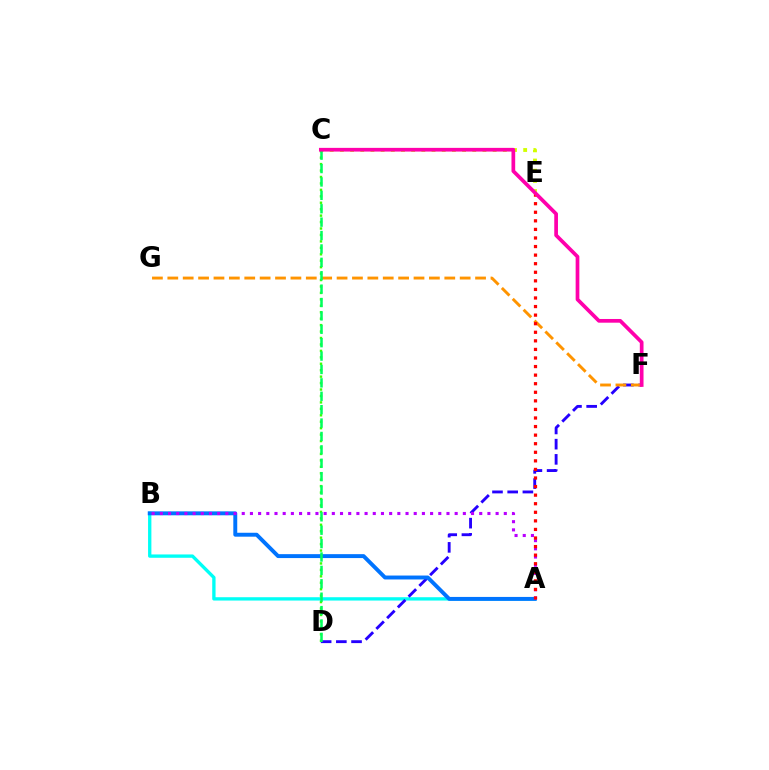{('C', 'E'): [{'color': '#d1ff00', 'line_style': 'dotted', 'thickness': 2.77}], ('C', 'D'): [{'color': '#3dff00', 'line_style': 'dotted', 'thickness': 1.75}, {'color': '#00ff5c', 'line_style': 'dashed', 'thickness': 1.82}], ('A', 'B'): [{'color': '#00fff6', 'line_style': 'solid', 'thickness': 2.4}, {'color': '#0074ff', 'line_style': 'solid', 'thickness': 2.82}, {'color': '#b900ff', 'line_style': 'dotted', 'thickness': 2.23}], ('D', 'F'): [{'color': '#2500ff', 'line_style': 'dashed', 'thickness': 2.07}], ('F', 'G'): [{'color': '#ff9400', 'line_style': 'dashed', 'thickness': 2.09}], ('A', 'E'): [{'color': '#ff0000', 'line_style': 'dotted', 'thickness': 2.33}], ('C', 'F'): [{'color': '#ff00ac', 'line_style': 'solid', 'thickness': 2.67}]}